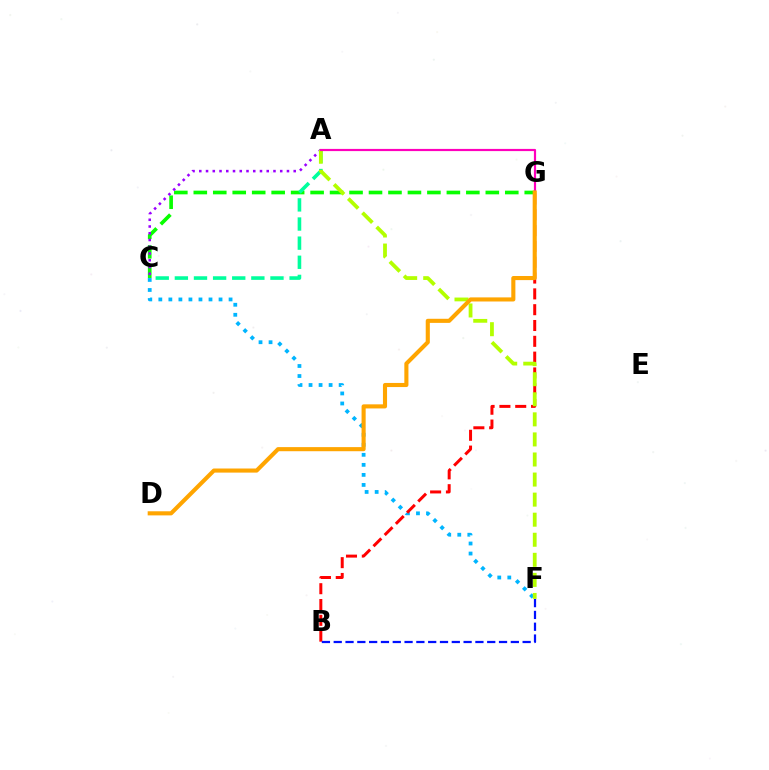{('C', 'G'): [{'color': '#08ff00', 'line_style': 'dashed', 'thickness': 2.64}], ('C', 'F'): [{'color': '#00b5ff', 'line_style': 'dotted', 'thickness': 2.73}], ('A', 'C'): [{'color': '#00ff9d', 'line_style': 'dashed', 'thickness': 2.6}, {'color': '#9b00ff', 'line_style': 'dotted', 'thickness': 1.83}], ('B', 'G'): [{'color': '#ff0000', 'line_style': 'dashed', 'thickness': 2.15}], ('A', 'F'): [{'color': '#b3ff00', 'line_style': 'dashed', 'thickness': 2.73}], ('A', 'G'): [{'color': '#ff00bd', 'line_style': 'solid', 'thickness': 1.58}], ('B', 'F'): [{'color': '#0010ff', 'line_style': 'dashed', 'thickness': 1.6}], ('D', 'G'): [{'color': '#ffa500', 'line_style': 'solid', 'thickness': 2.95}]}